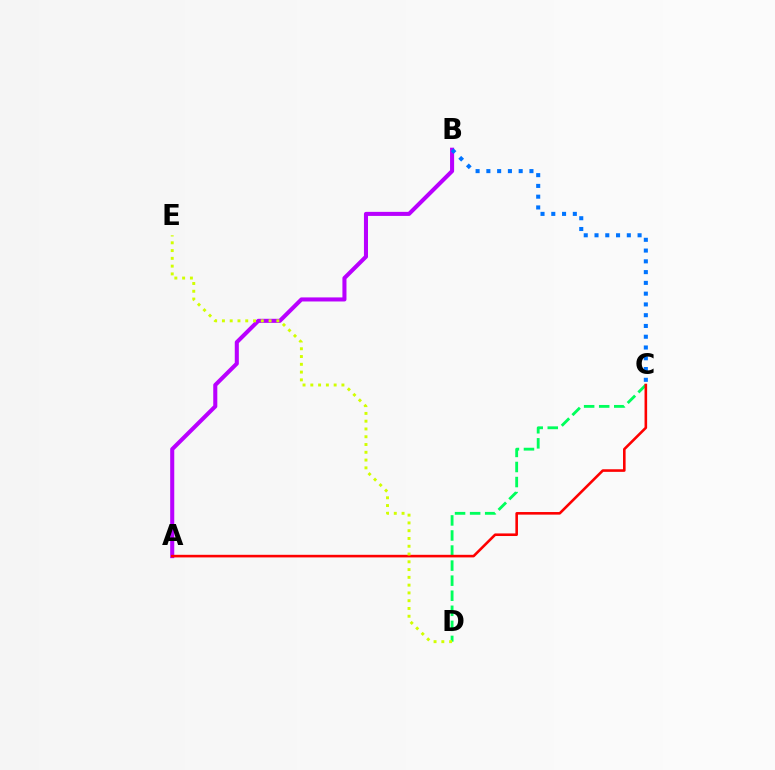{('C', 'D'): [{'color': '#00ff5c', 'line_style': 'dashed', 'thickness': 2.05}], ('A', 'B'): [{'color': '#b900ff', 'line_style': 'solid', 'thickness': 2.93}], ('A', 'C'): [{'color': '#ff0000', 'line_style': 'solid', 'thickness': 1.87}], ('D', 'E'): [{'color': '#d1ff00', 'line_style': 'dotted', 'thickness': 2.11}], ('B', 'C'): [{'color': '#0074ff', 'line_style': 'dotted', 'thickness': 2.93}]}